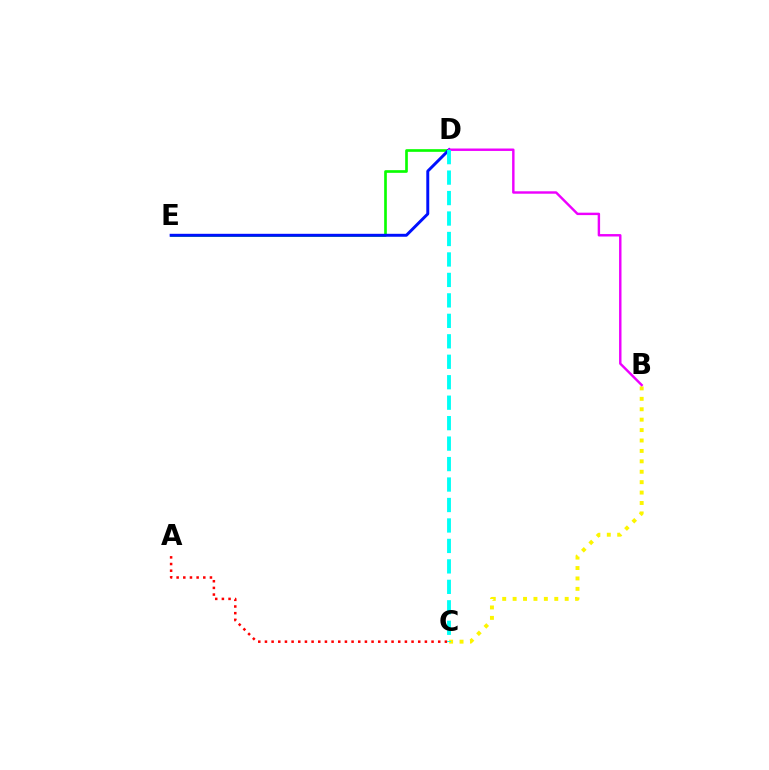{('D', 'E'): [{'color': '#08ff00', 'line_style': 'solid', 'thickness': 1.92}, {'color': '#0010ff', 'line_style': 'solid', 'thickness': 2.12}], ('A', 'C'): [{'color': '#ff0000', 'line_style': 'dotted', 'thickness': 1.81}], ('B', 'C'): [{'color': '#fcf500', 'line_style': 'dotted', 'thickness': 2.83}], ('B', 'D'): [{'color': '#ee00ff', 'line_style': 'solid', 'thickness': 1.75}], ('C', 'D'): [{'color': '#00fff6', 'line_style': 'dashed', 'thickness': 2.78}]}